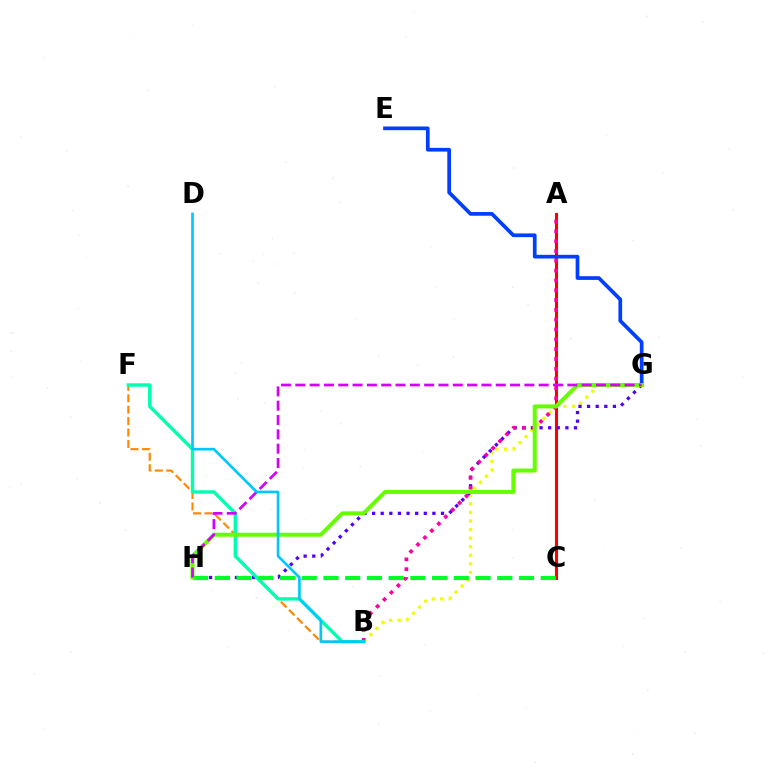{('A', 'C'): [{'color': '#ff0000', 'line_style': 'solid', 'thickness': 2.23}], ('B', 'G'): [{'color': '#eeff00', 'line_style': 'dotted', 'thickness': 2.33}], ('G', 'H'): [{'color': '#4f00ff', 'line_style': 'dotted', 'thickness': 2.34}, {'color': '#66ff00', 'line_style': 'solid', 'thickness': 2.89}, {'color': '#d600ff', 'line_style': 'dashed', 'thickness': 1.94}], ('B', 'F'): [{'color': '#ff8800', 'line_style': 'dashed', 'thickness': 1.55}, {'color': '#00ffaf', 'line_style': 'solid', 'thickness': 2.44}], ('E', 'G'): [{'color': '#003fff', 'line_style': 'solid', 'thickness': 2.67}], ('A', 'B'): [{'color': '#ff00a0', 'line_style': 'dotted', 'thickness': 2.67}], ('C', 'H'): [{'color': '#00ff27', 'line_style': 'dashed', 'thickness': 2.95}], ('B', 'D'): [{'color': '#00c7ff', 'line_style': 'solid', 'thickness': 1.91}]}